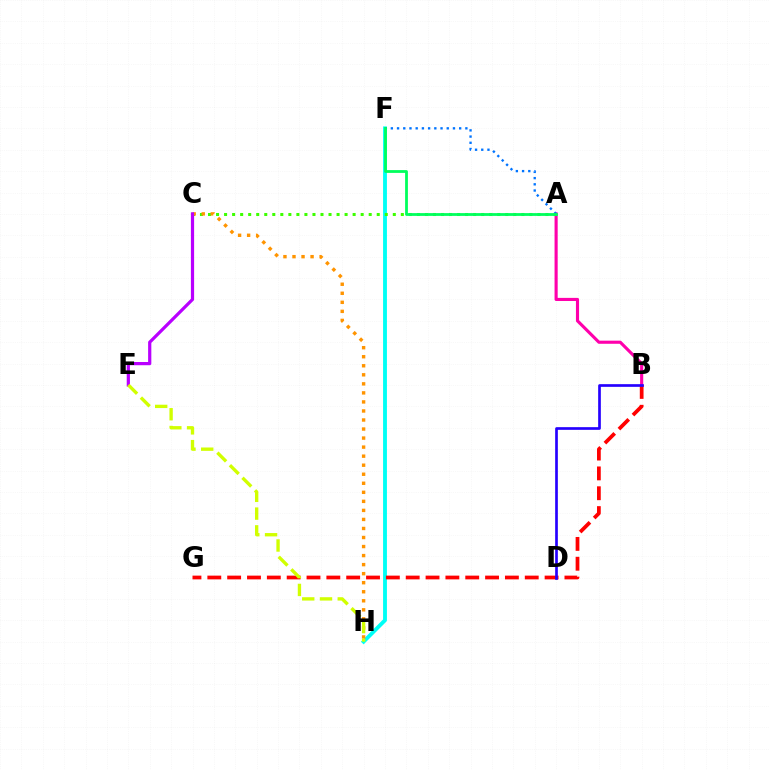{('F', 'H'): [{'color': '#00fff6', 'line_style': 'solid', 'thickness': 2.77}], ('A', 'B'): [{'color': '#ff00ac', 'line_style': 'solid', 'thickness': 2.25}], ('B', 'G'): [{'color': '#ff0000', 'line_style': 'dashed', 'thickness': 2.7}], ('A', 'C'): [{'color': '#3dff00', 'line_style': 'dotted', 'thickness': 2.18}], ('C', 'H'): [{'color': '#ff9400', 'line_style': 'dotted', 'thickness': 2.46}], ('A', 'F'): [{'color': '#0074ff', 'line_style': 'dotted', 'thickness': 1.69}, {'color': '#00ff5c', 'line_style': 'solid', 'thickness': 2.01}], ('C', 'E'): [{'color': '#b900ff', 'line_style': 'solid', 'thickness': 2.31}], ('B', 'D'): [{'color': '#2500ff', 'line_style': 'solid', 'thickness': 1.93}], ('E', 'H'): [{'color': '#d1ff00', 'line_style': 'dashed', 'thickness': 2.41}]}